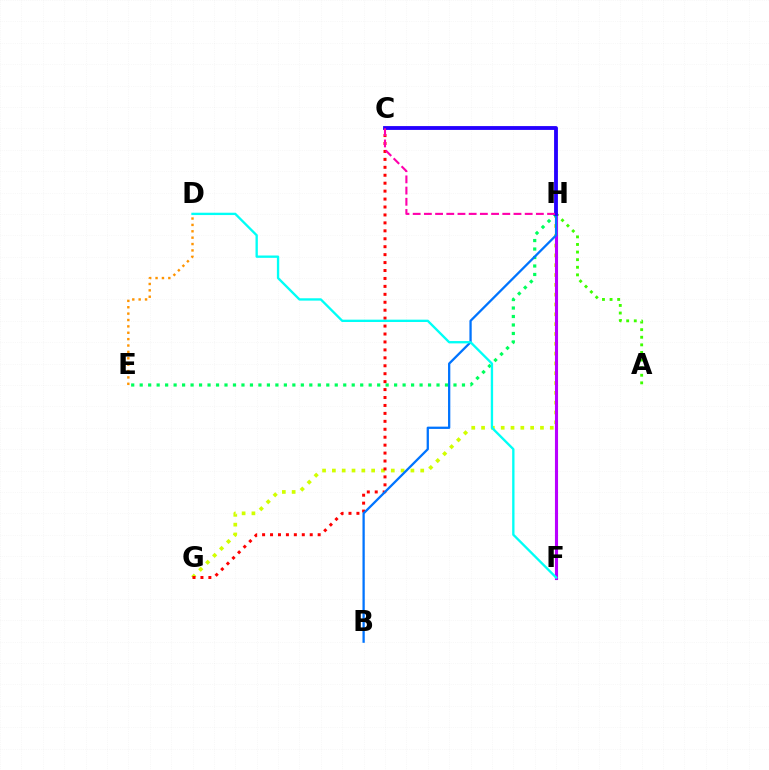{('A', 'H'): [{'color': '#3dff00', 'line_style': 'dotted', 'thickness': 2.07}], ('G', 'H'): [{'color': '#d1ff00', 'line_style': 'dotted', 'thickness': 2.67}], ('F', 'H'): [{'color': '#b900ff', 'line_style': 'solid', 'thickness': 2.24}], ('C', 'G'): [{'color': '#ff0000', 'line_style': 'dotted', 'thickness': 2.16}], ('E', 'H'): [{'color': '#00ff5c', 'line_style': 'dotted', 'thickness': 2.3}], ('D', 'E'): [{'color': '#ff9400', 'line_style': 'dotted', 'thickness': 1.73}], ('B', 'H'): [{'color': '#0074ff', 'line_style': 'solid', 'thickness': 1.64}], ('D', 'F'): [{'color': '#00fff6', 'line_style': 'solid', 'thickness': 1.68}], ('C', 'H'): [{'color': '#2500ff', 'line_style': 'solid', 'thickness': 2.76}, {'color': '#ff00ac', 'line_style': 'dashed', 'thickness': 1.52}]}